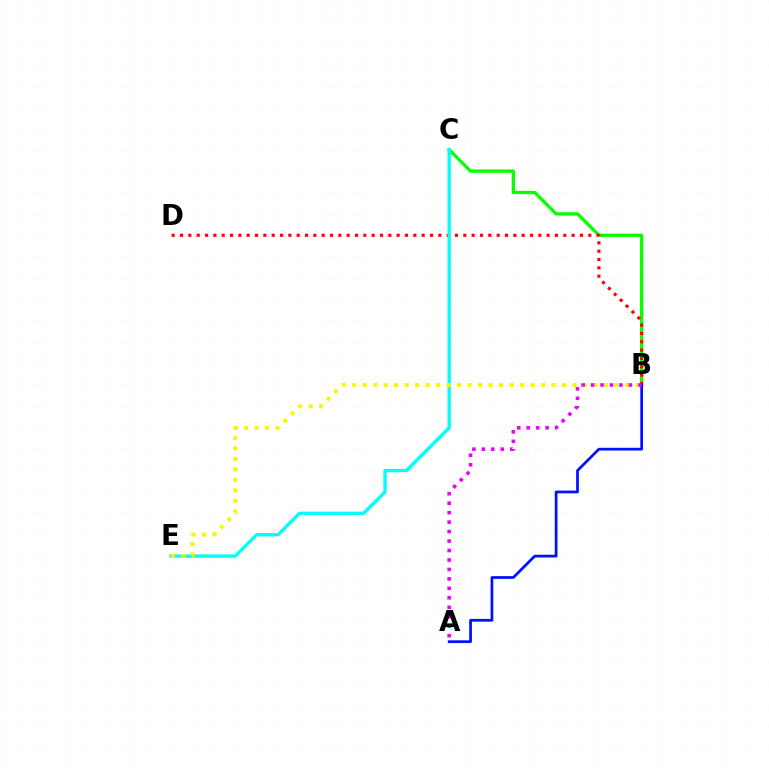{('B', 'C'): [{'color': '#08ff00', 'line_style': 'solid', 'thickness': 2.37}], ('B', 'D'): [{'color': '#ff0000', 'line_style': 'dotted', 'thickness': 2.26}], ('C', 'E'): [{'color': '#00fff6', 'line_style': 'solid', 'thickness': 2.41}], ('B', 'E'): [{'color': '#fcf500', 'line_style': 'dotted', 'thickness': 2.85}], ('A', 'B'): [{'color': '#0010ff', 'line_style': 'solid', 'thickness': 1.97}, {'color': '#ee00ff', 'line_style': 'dotted', 'thickness': 2.57}]}